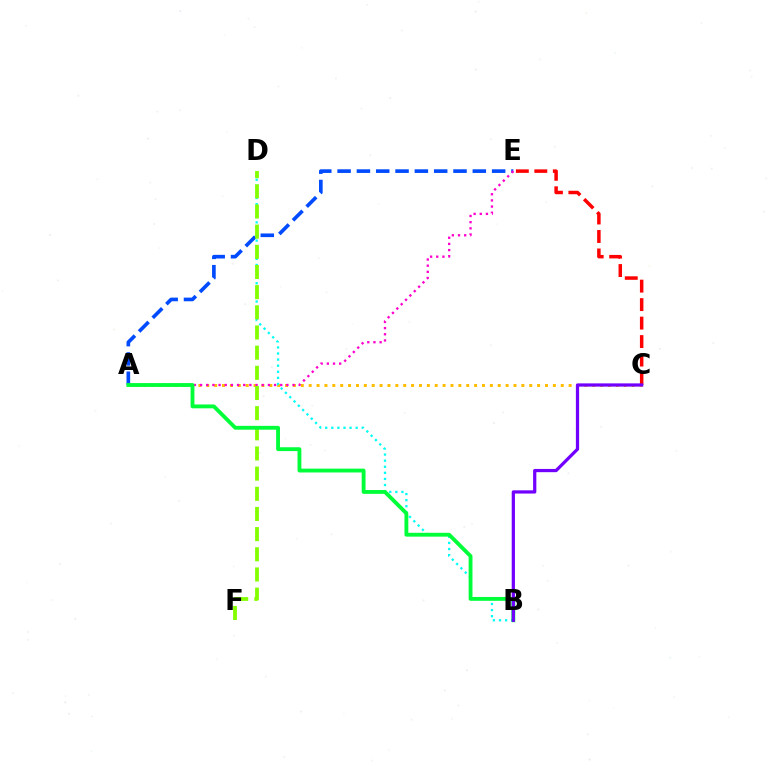{('C', 'E'): [{'color': '#ff0000', 'line_style': 'dashed', 'thickness': 2.51}], ('A', 'C'): [{'color': '#ffbd00', 'line_style': 'dotted', 'thickness': 2.14}], ('A', 'E'): [{'color': '#004bff', 'line_style': 'dashed', 'thickness': 2.62}, {'color': '#ff00cf', 'line_style': 'dotted', 'thickness': 1.67}], ('B', 'D'): [{'color': '#00fff6', 'line_style': 'dotted', 'thickness': 1.65}], ('D', 'F'): [{'color': '#84ff00', 'line_style': 'dashed', 'thickness': 2.74}], ('A', 'B'): [{'color': '#00ff39', 'line_style': 'solid', 'thickness': 2.77}], ('B', 'C'): [{'color': '#7200ff', 'line_style': 'solid', 'thickness': 2.33}]}